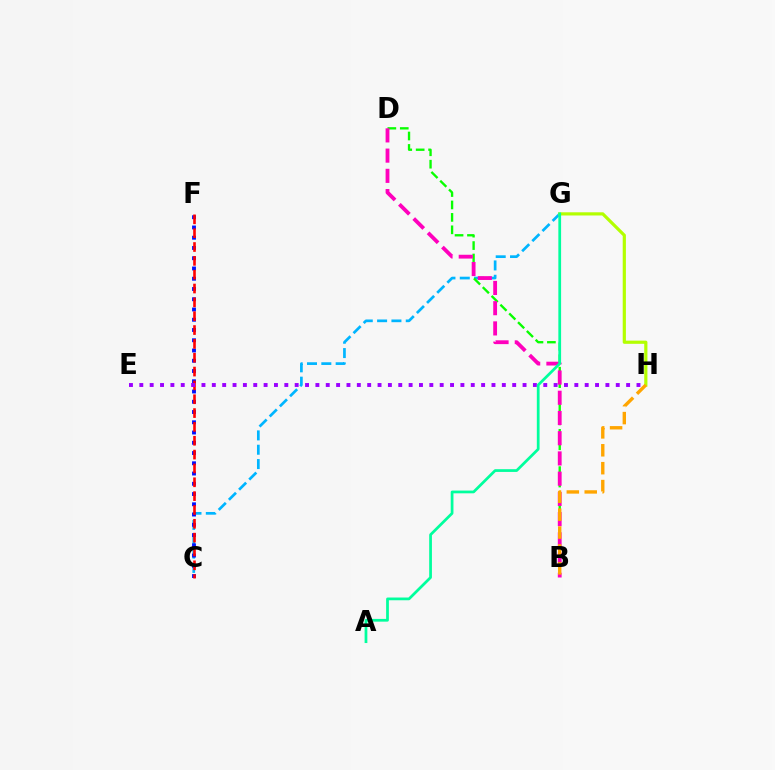{('C', 'G'): [{'color': '#00b5ff', 'line_style': 'dashed', 'thickness': 1.95}], ('C', 'F'): [{'color': '#0010ff', 'line_style': 'dotted', 'thickness': 2.79}, {'color': '#ff0000', 'line_style': 'dashed', 'thickness': 1.88}], ('B', 'D'): [{'color': '#08ff00', 'line_style': 'dashed', 'thickness': 1.69}, {'color': '#ff00bd', 'line_style': 'dashed', 'thickness': 2.75}], ('G', 'H'): [{'color': '#b3ff00', 'line_style': 'solid', 'thickness': 2.3}], ('E', 'H'): [{'color': '#9b00ff', 'line_style': 'dotted', 'thickness': 2.81}], ('B', 'H'): [{'color': '#ffa500', 'line_style': 'dashed', 'thickness': 2.43}], ('A', 'G'): [{'color': '#00ff9d', 'line_style': 'solid', 'thickness': 1.97}]}